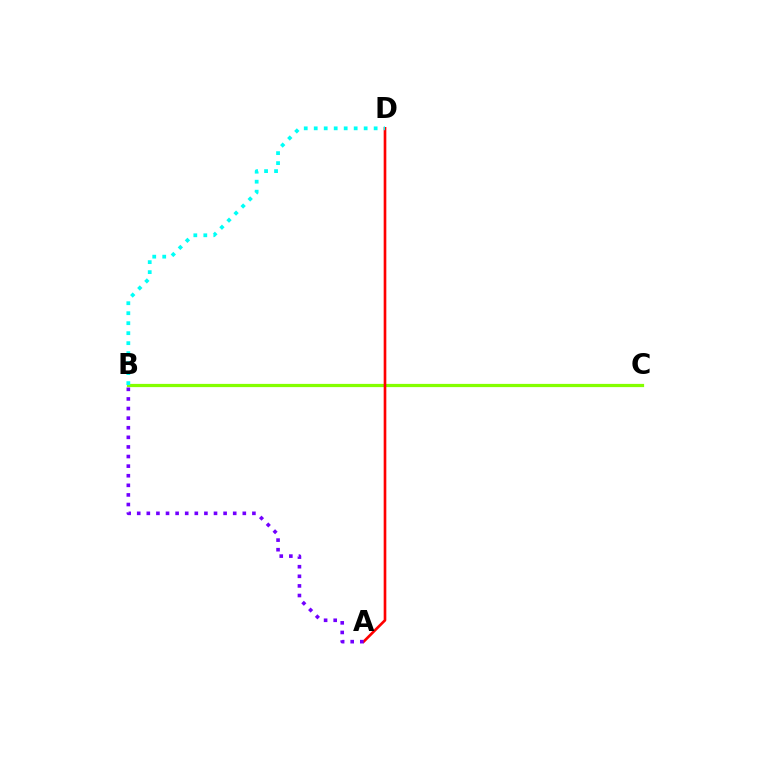{('B', 'C'): [{'color': '#84ff00', 'line_style': 'solid', 'thickness': 2.32}], ('A', 'D'): [{'color': '#ff0000', 'line_style': 'solid', 'thickness': 1.91}], ('B', 'D'): [{'color': '#00fff6', 'line_style': 'dotted', 'thickness': 2.71}], ('A', 'B'): [{'color': '#7200ff', 'line_style': 'dotted', 'thickness': 2.61}]}